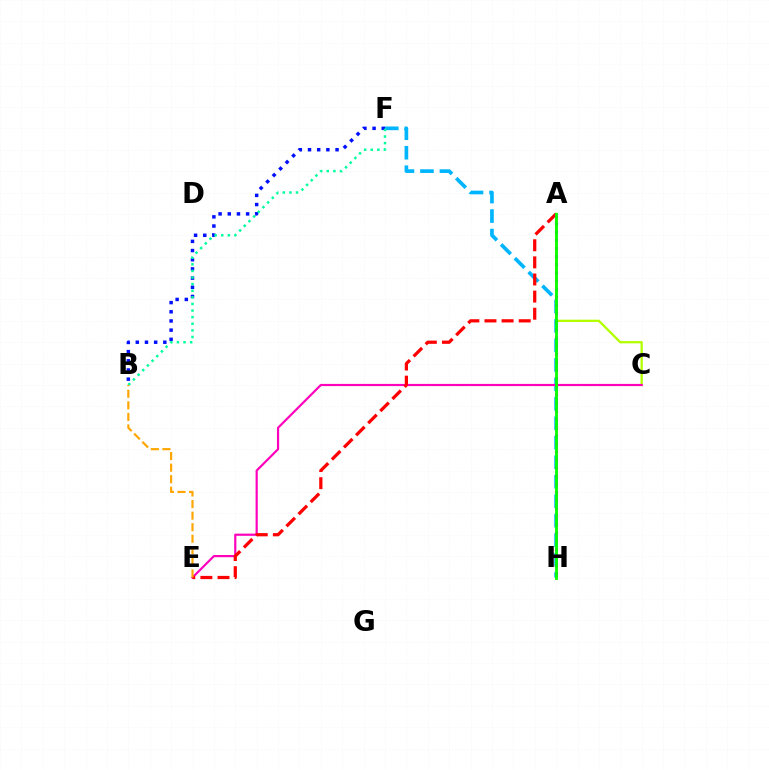{('F', 'H'): [{'color': '#00b5ff', 'line_style': 'dashed', 'thickness': 2.65}], ('A', 'C'): [{'color': '#b3ff00', 'line_style': 'solid', 'thickness': 1.65}], ('C', 'E'): [{'color': '#ff00bd', 'line_style': 'solid', 'thickness': 1.57}], ('B', 'F'): [{'color': '#0010ff', 'line_style': 'dotted', 'thickness': 2.49}, {'color': '#00ff9d', 'line_style': 'dotted', 'thickness': 1.79}], ('A', 'E'): [{'color': '#ff0000', 'line_style': 'dashed', 'thickness': 2.33}], ('A', 'H'): [{'color': '#9b00ff', 'line_style': 'dotted', 'thickness': 2.21}, {'color': '#08ff00', 'line_style': 'solid', 'thickness': 2.03}], ('B', 'E'): [{'color': '#ffa500', 'line_style': 'dashed', 'thickness': 1.57}]}